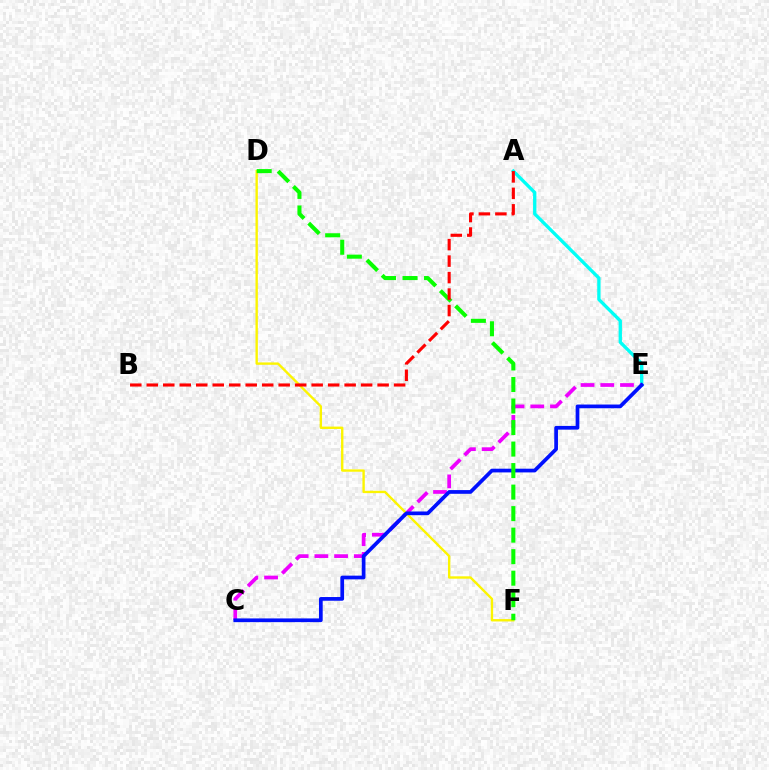{('A', 'E'): [{'color': '#00fff6', 'line_style': 'solid', 'thickness': 2.4}], ('C', 'E'): [{'color': '#ee00ff', 'line_style': 'dashed', 'thickness': 2.68}, {'color': '#0010ff', 'line_style': 'solid', 'thickness': 2.68}], ('D', 'F'): [{'color': '#fcf500', 'line_style': 'solid', 'thickness': 1.71}, {'color': '#08ff00', 'line_style': 'dashed', 'thickness': 2.92}], ('A', 'B'): [{'color': '#ff0000', 'line_style': 'dashed', 'thickness': 2.24}]}